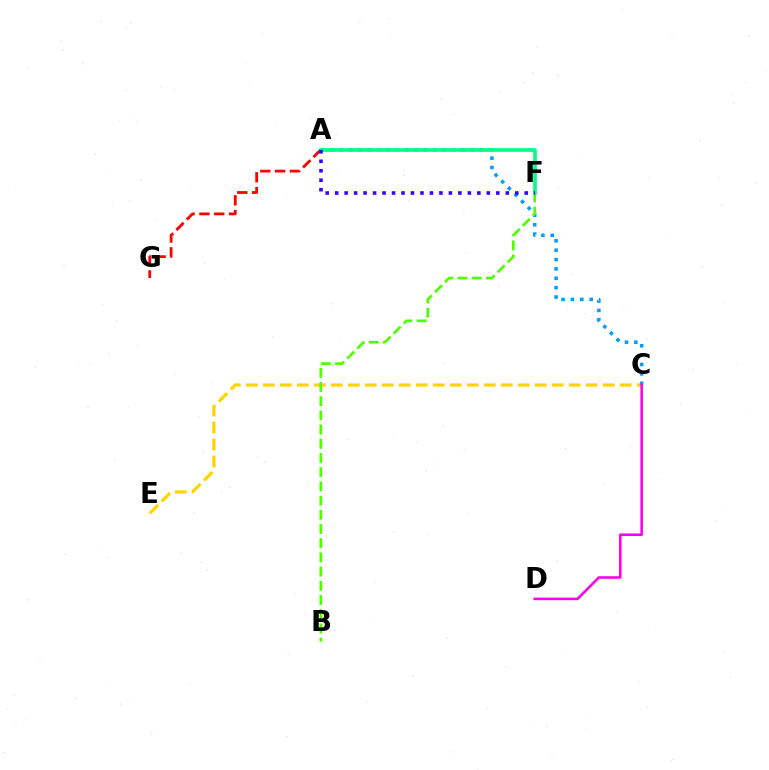{('A', 'G'): [{'color': '#ff0000', 'line_style': 'dashed', 'thickness': 2.01}], ('C', 'E'): [{'color': '#ffd500', 'line_style': 'dashed', 'thickness': 2.31}], ('A', 'C'): [{'color': '#009eff', 'line_style': 'dotted', 'thickness': 2.55}], ('C', 'D'): [{'color': '#ff00ed', 'line_style': 'solid', 'thickness': 1.84}], ('B', 'F'): [{'color': '#4fff00', 'line_style': 'dashed', 'thickness': 1.93}], ('A', 'F'): [{'color': '#00ff86', 'line_style': 'solid', 'thickness': 2.66}, {'color': '#3700ff', 'line_style': 'dotted', 'thickness': 2.58}]}